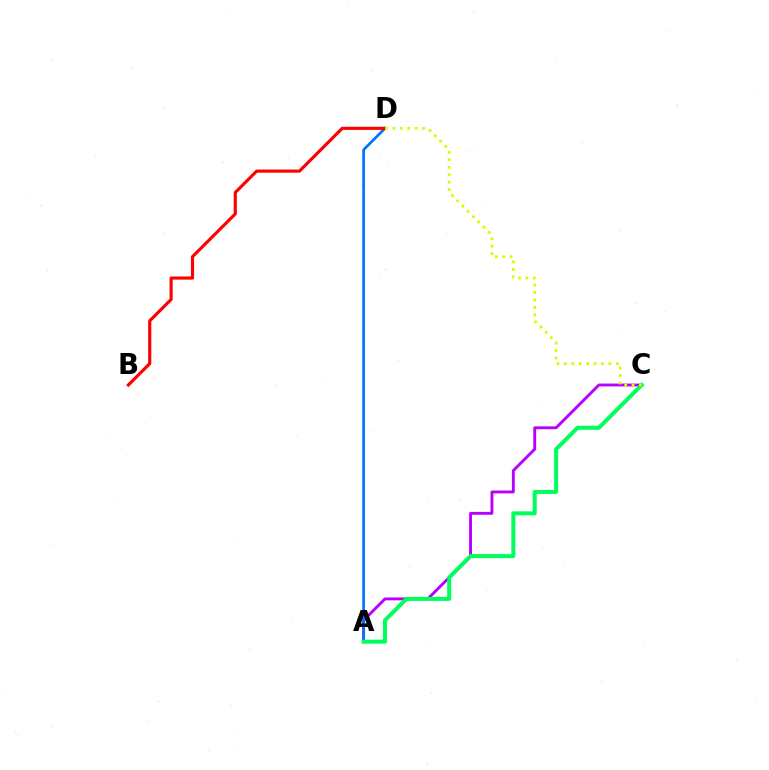{('A', 'C'): [{'color': '#b900ff', 'line_style': 'solid', 'thickness': 2.08}, {'color': '#00ff5c', 'line_style': 'solid', 'thickness': 2.89}], ('A', 'D'): [{'color': '#0074ff', 'line_style': 'solid', 'thickness': 1.95}], ('B', 'D'): [{'color': '#ff0000', 'line_style': 'solid', 'thickness': 2.25}], ('C', 'D'): [{'color': '#d1ff00', 'line_style': 'dotted', 'thickness': 2.02}]}